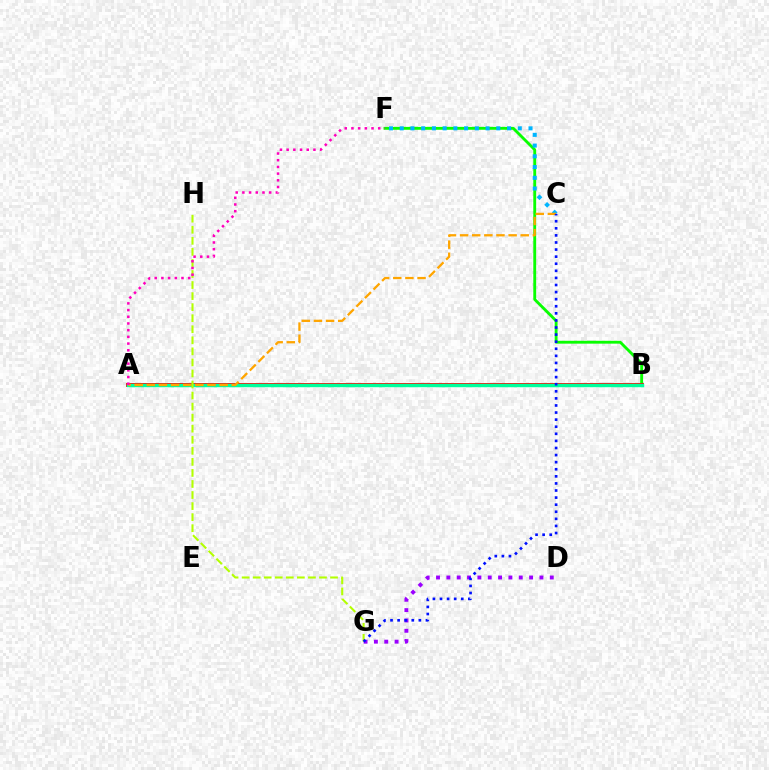{('B', 'F'): [{'color': '#08ff00', 'line_style': 'solid', 'thickness': 2.06}], ('D', 'G'): [{'color': '#9b00ff', 'line_style': 'dotted', 'thickness': 2.81}], ('A', 'B'): [{'color': '#ff0000', 'line_style': 'solid', 'thickness': 2.79}, {'color': '#00ff9d', 'line_style': 'solid', 'thickness': 2.48}], ('G', 'H'): [{'color': '#b3ff00', 'line_style': 'dashed', 'thickness': 1.5}], ('C', 'F'): [{'color': '#00b5ff', 'line_style': 'dotted', 'thickness': 2.92}], ('A', 'C'): [{'color': '#ffa500', 'line_style': 'dashed', 'thickness': 1.65}], ('A', 'F'): [{'color': '#ff00bd', 'line_style': 'dotted', 'thickness': 1.82}], ('C', 'G'): [{'color': '#0010ff', 'line_style': 'dotted', 'thickness': 1.93}]}